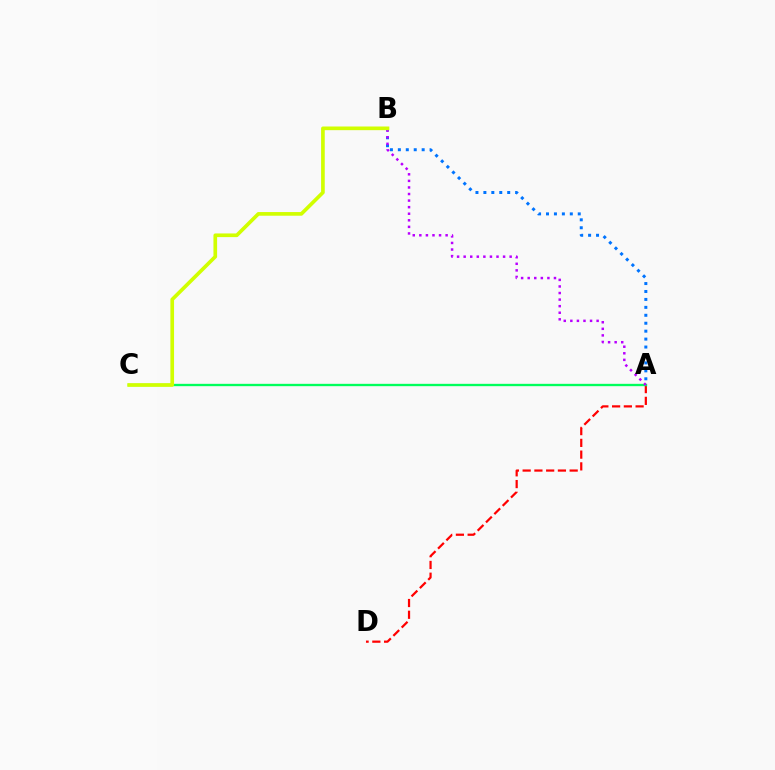{('A', 'D'): [{'color': '#ff0000', 'line_style': 'dashed', 'thickness': 1.6}], ('A', 'C'): [{'color': '#00ff5c', 'line_style': 'solid', 'thickness': 1.69}], ('A', 'B'): [{'color': '#0074ff', 'line_style': 'dotted', 'thickness': 2.16}, {'color': '#b900ff', 'line_style': 'dotted', 'thickness': 1.79}], ('B', 'C'): [{'color': '#d1ff00', 'line_style': 'solid', 'thickness': 2.64}]}